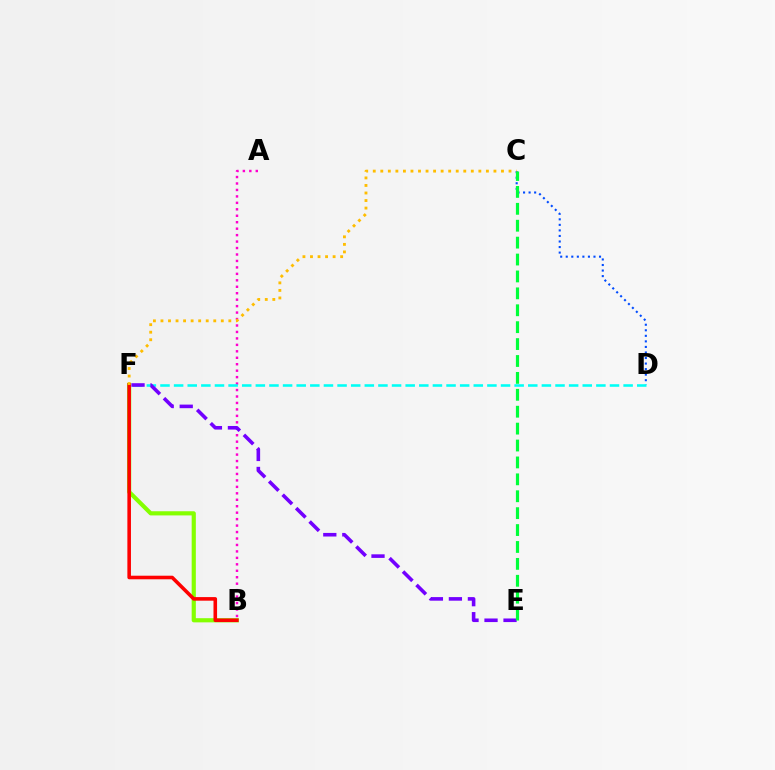{('B', 'F'): [{'color': '#84ff00', 'line_style': 'solid', 'thickness': 3.0}, {'color': '#ff0000', 'line_style': 'solid', 'thickness': 2.58}], ('C', 'D'): [{'color': '#004bff', 'line_style': 'dotted', 'thickness': 1.51}], ('A', 'B'): [{'color': '#ff00cf', 'line_style': 'dotted', 'thickness': 1.75}], ('D', 'F'): [{'color': '#00fff6', 'line_style': 'dashed', 'thickness': 1.85}], ('C', 'F'): [{'color': '#ffbd00', 'line_style': 'dotted', 'thickness': 2.05}], ('E', 'F'): [{'color': '#7200ff', 'line_style': 'dashed', 'thickness': 2.58}], ('C', 'E'): [{'color': '#00ff39', 'line_style': 'dashed', 'thickness': 2.3}]}